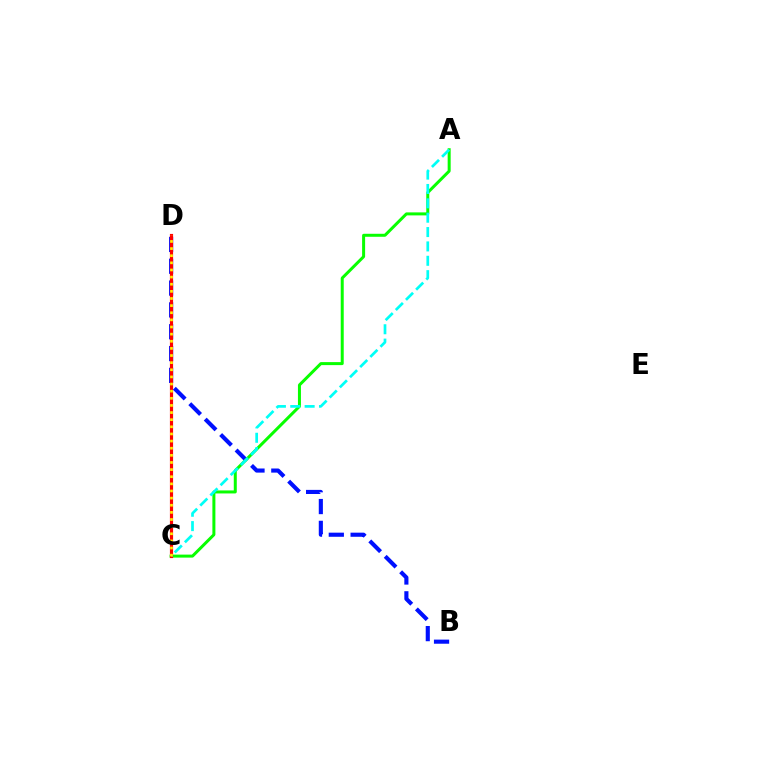{('C', 'D'): [{'color': '#ee00ff', 'line_style': 'dashed', 'thickness': 1.9}, {'color': '#ff0000', 'line_style': 'solid', 'thickness': 2.28}, {'color': '#fcf500', 'line_style': 'dotted', 'thickness': 1.94}], ('B', 'D'): [{'color': '#0010ff', 'line_style': 'dashed', 'thickness': 2.96}], ('A', 'C'): [{'color': '#08ff00', 'line_style': 'solid', 'thickness': 2.16}, {'color': '#00fff6', 'line_style': 'dashed', 'thickness': 1.95}]}